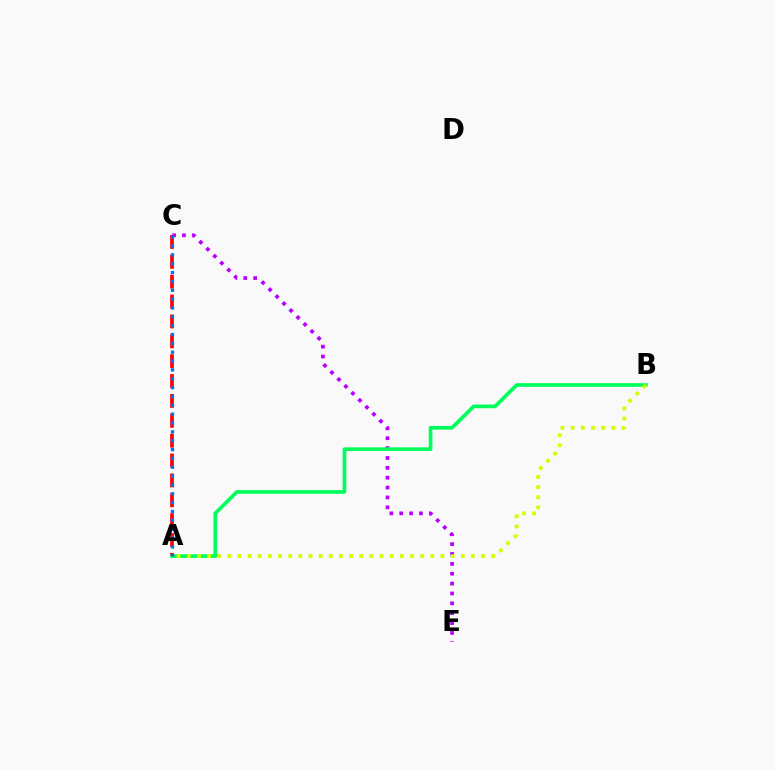{('C', 'E'): [{'color': '#b900ff', 'line_style': 'dotted', 'thickness': 2.68}], ('A', 'C'): [{'color': '#ff0000', 'line_style': 'dashed', 'thickness': 2.7}, {'color': '#0074ff', 'line_style': 'dotted', 'thickness': 2.4}], ('A', 'B'): [{'color': '#00ff5c', 'line_style': 'solid', 'thickness': 2.65}, {'color': '#d1ff00', 'line_style': 'dotted', 'thickness': 2.76}]}